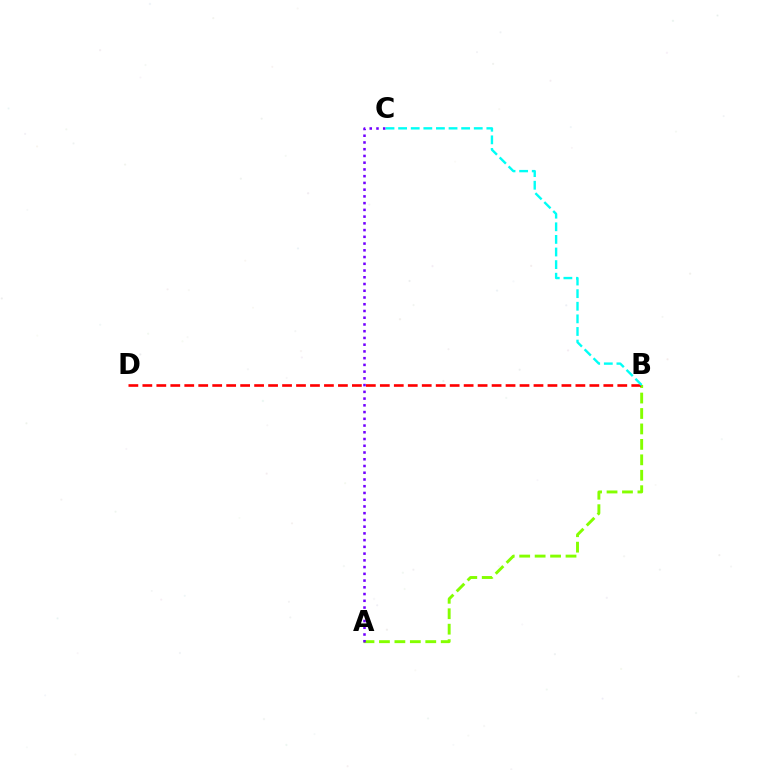{('A', 'B'): [{'color': '#84ff00', 'line_style': 'dashed', 'thickness': 2.1}], ('B', 'D'): [{'color': '#ff0000', 'line_style': 'dashed', 'thickness': 1.9}], ('A', 'C'): [{'color': '#7200ff', 'line_style': 'dotted', 'thickness': 1.83}], ('B', 'C'): [{'color': '#00fff6', 'line_style': 'dashed', 'thickness': 1.71}]}